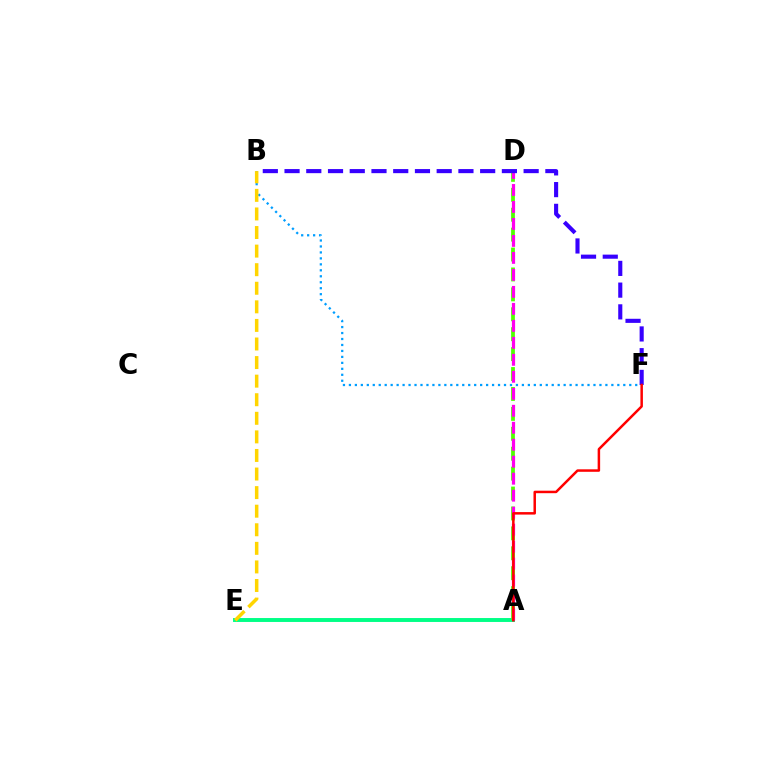{('A', 'E'): [{'color': '#00ff86', 'line_style': 'solid', 'thickness': 2.82}], ('A', 'D'): [{'color': '#4fff00', 'line_style': 'dashed', 'thickness': 2.71}, {'color': '#ff00ed', 'line_style': 'dashed', 'thickness': 2.31}], ('B', 'F'): [{'color': '#009eff', 'line_style': 'dotted', 'thickness': 1.62}, {'color': '#3700ff', 'line_style': 'dashed', 'thickness': 2.95}], ('B', 'E'): [{'color': '#ffd500', 'line_style': 'dashed', 'thickness': 2.52}], ('A', 'F'): [{'color': '#ff0000', 'line_style': 'solid', 'thickness': 1.8}]}